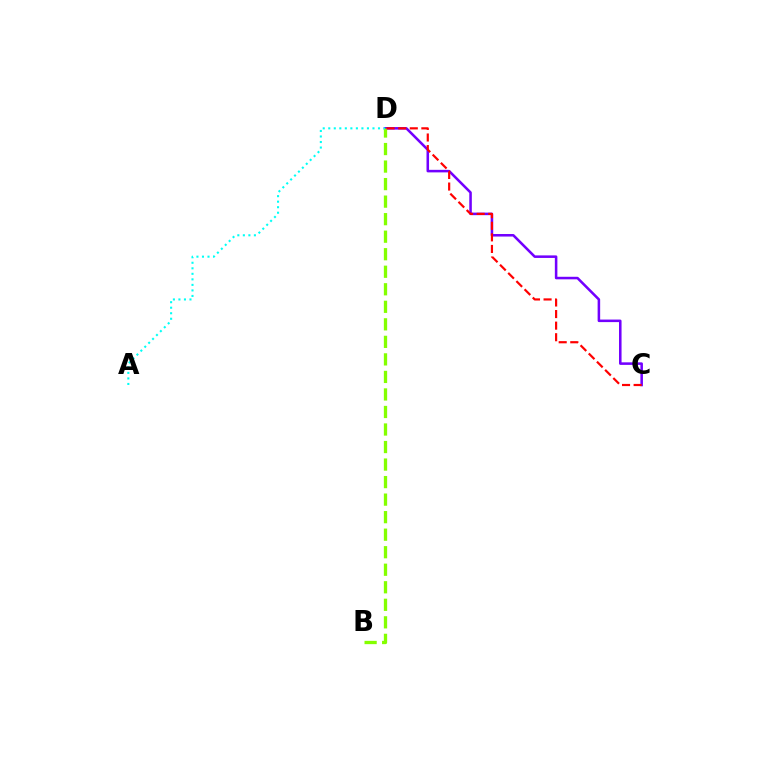{('C', 'D'): [{'color': '#7200ff', 'line_style': 'solid', 'thickness': 1.83}, {'color': '#ff0000', 'line_style': 'dashed', 'thickness': 1.57}], ('B', 'D'): [{'color': '#84ff00', 'line_style': 'dashed', 'thickness': 2.38}], ('A', 'D'): [{'color': '#00fff6', 'line_style': 'dotted', 'thickness': 1.5}]}